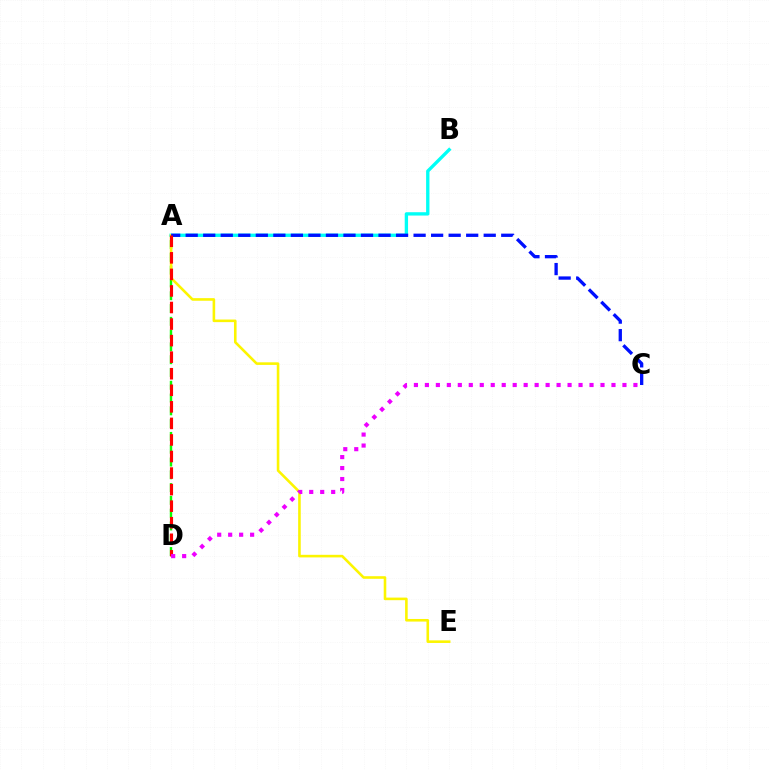{('A', 'D'): [{'color': '#08ff00', 'line_style': 'dashed', 'thickness': 1.74}, {'color': '#ff0000', 'line_style': 'dashed', 'thickness': 2.25}], ('A', 'B'): [{'color': '#00fff6', 'line_style': 'solid', 'thickness': 2.4}], ('A', 'E'): [{'color': '#fcf500', 'line_style': 'solid', 'thickness': 1.87}], ('A', 'C'): [{'color': '#0010ff', 'line_style': 'dashed', 'thickness': 2.38}], ('C', 'D'): [{'color': '#ee00ff', 'line_style': 'dotted', 'thickness': 2.98}]}